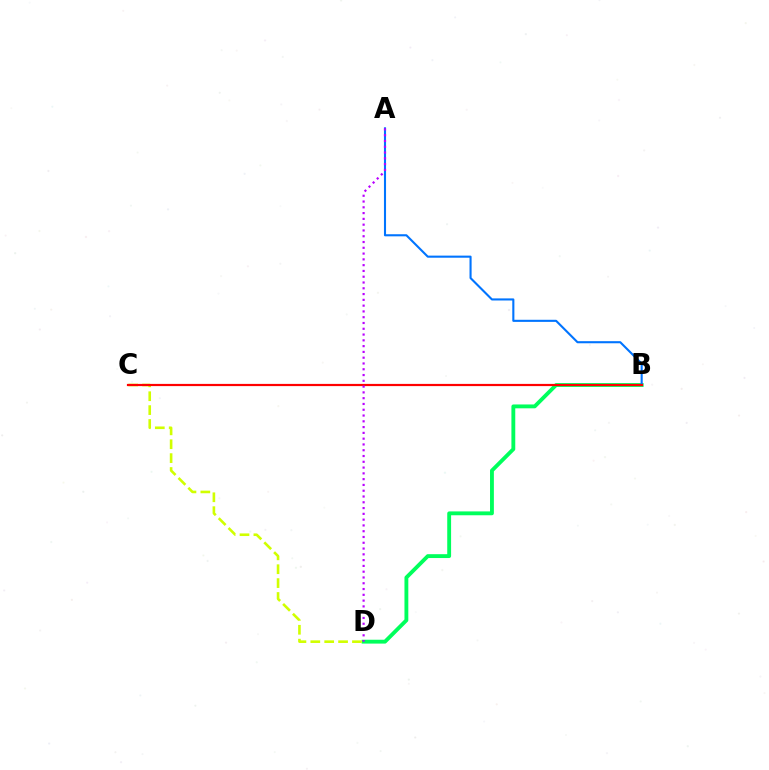{('B', 'D'): [{'color': '#00ff5c', 'line_style': 'solid', 'thickness': 2.77}], ('C', 'D'): [{'color': '#d1ff00', 'line_style': 'dashed', 'thickness': 1.89}], ('A', 'B'): [{'color': '#0074ff', 'line_style': 'solid', 'thickness': 1.51}], ('B', 'C'): [{'color': '#ff0000', 'line_style': 'solid', 'thickness': 1.59}], ('A', 'D'): [{'color': '#b900ff', 'line_style': 'dotted', 'thickness': 1.57}]}